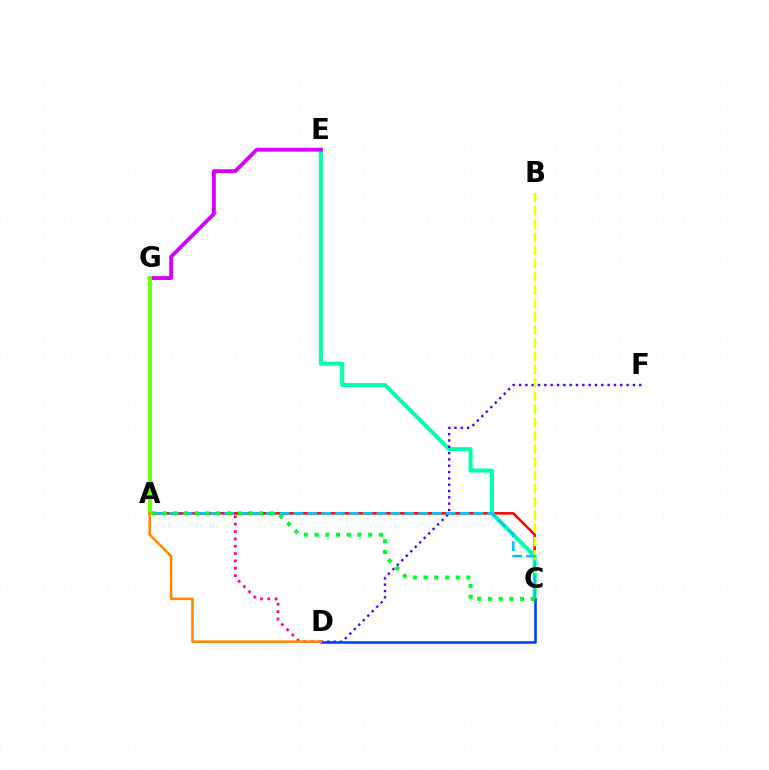{('A', 'C'): [{'color': '#ff0000', 'line_style': 'solid', 'thickness': 1.82}, {'color': '#00c7ff', 'line_style': 'dashed', 'thickness': 1.88}, {'color': '#00ff27', 'line_style': 'dotted', 'thickness': 2.91}], ('A', 'D'): [{'color': '#ff00a0', 'line_style': 'dotted', 'thickness': 2.0}, {'color': '#ff8800', 'line_style': 'solid', 'thickness': 1.83}], ('C', 'E'): [{'color': '#00ffaf', 'line_style': 'solid', 'thickness': 2.91}], ('D', 'F'): [{'color': '#4f00ff', 'line_style': 'dotted', 'thickness': 1.72}], ('B', 'C'): [{'color': '#eeff00', 'line_style': 'dashed', 'thickness': 1.8}], ('E', 'G'): [{'color': '#d600ff', 'line_style': 'solid', 'thickness': 2.76}], ('A', 'G'): [{'color': '#66ff00', 'line_style': 'solid', 'thickness': 2.74}], ('C', 'D'): [{'color': '#003fff', 'line_style': 'solid', 'thickness': 1.85}]}